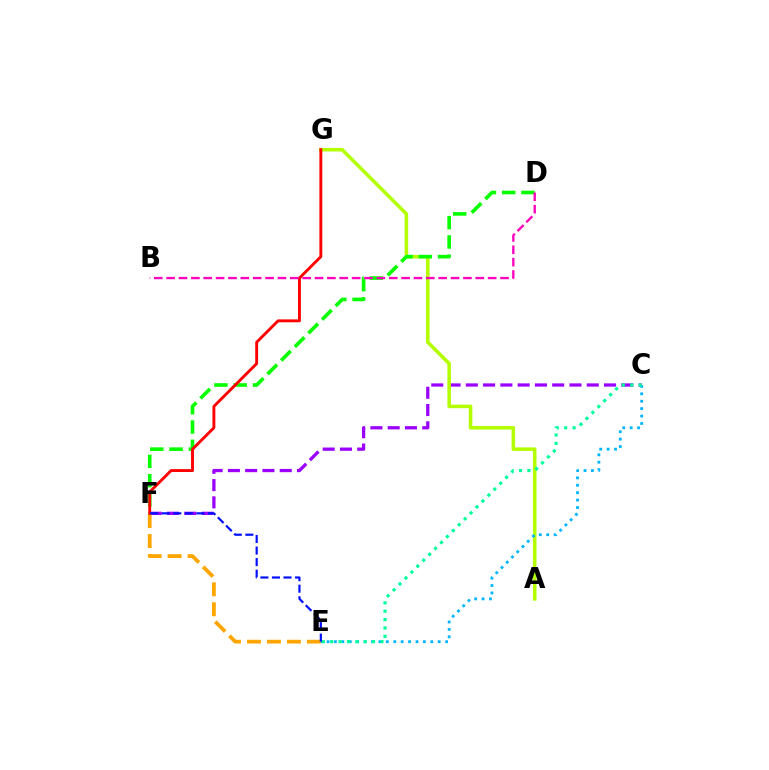{('C', 'F'): [{'color': '#9b00ff', 'line_style': 'dashed', 'thickness': 2.35}], ('A', 'G'): [{'color': '#b3ff00', 'line_style': 'solid', 'thickness': 2.55}], ('E', 'F'): [{'color': '#ffa500', 'line_style': 'dashed', 'thickness': 2.71}, {'color': '#0010ff', 'line_style': 'dashed', 'thickness': 1.57}], ('D', 'F'): [{'color': '#08ff00', 'line_style': 'dashed', 'thickness': 2.62}], ('C', 'E'): [{'color': '#00b5ff', 'line_style': 'dotted', 'thickness': 2.01}, {'color': '#00ff9d', 'line_style': 'dotted', 'thickness': 2.28}], ('F', 'G'): [{'color': '#ff0000', 'line_style': 'solid', 'thickness': 2.08}], ('B', 'D'): [{'color': '#ff00bd', 'line_style': 'dashed', 'thickness': 1.68}]}